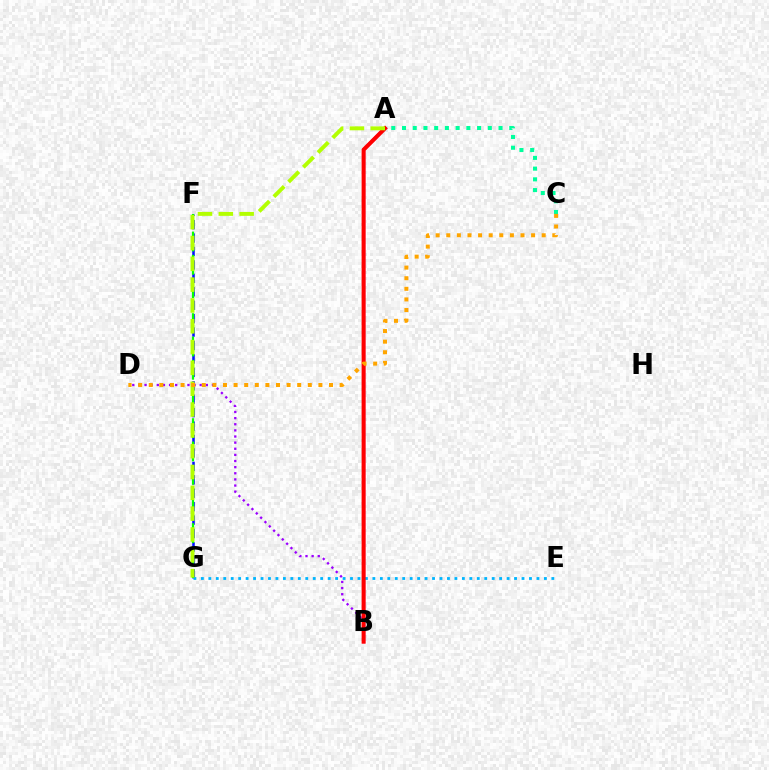{('F', 'G'): [{'color': '#0010ff', 'line_style': 'dashed', 'thickness': 1.82}, {'color': '#08ff00', 'line_style': 'dashed', 'thickness': 1.58}], ('A', 'B'): [{'color': '#ff00bd', 'line_style': 'solid', 'thickness': 2.21}, {'color': '#ff0000', 'line_style': 'solid', 'thickness': 2.9}], ('E', 'G'): [{'color': '#00b5ff', 'line_style': 'dotted', 'thickness': 2.03}], ('A', 'C'): [{'color': '#00ff9d', 'line_style': 'dotted', 'thickness': 2.91}], ('B', 'D'): [{'color': '#9b00ff', 'line_style': 'dotted', 'thickness': 1.67}], ('A', 'G'): [{'color': '#b3ff00', 'line_style': 'dashed', 'thickness': 2.83}], ('C', 'D'): [{'color': '#ffa500', 'line_style': 'dotted', 'thickness': 2.88}]}